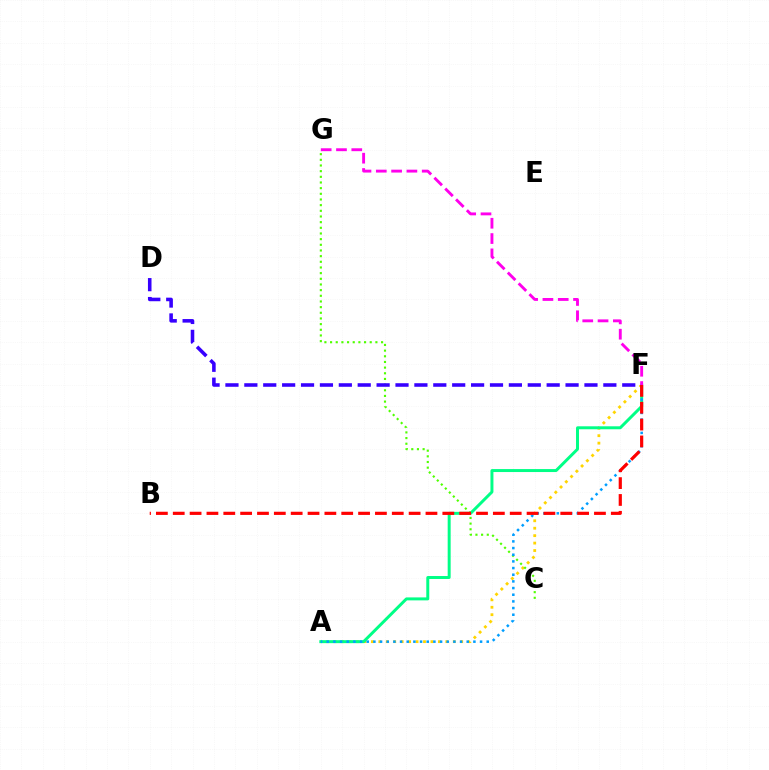{('A', 'F'): [{'color': '#ffd500', 'line_style': 'dotted', 'thickness': 2.02}, {'color': '#00ff86', 'line_style': 'solid', 'thickness': 2.14}, {'color': '#009eff', 'line_style': 'dotted', 'thickness': 1.81}], ('C', 'G'): [{'color': '#4fff00', 'line_style': 'dotted', 'thickness': 1.54}], ('D', 'F'): [{'color': '#3700ff', 'line_style': 'dashed', 'thickness': 2.57}], ('B', 'F'): [{'color': '#ff0000', 'line_style': 'dashed', 'thickness': 2.29}], ('F', 'G'): [{'color': '#ff00ed', 'line_style': 'dashed', 'thickness': 2.08}]}